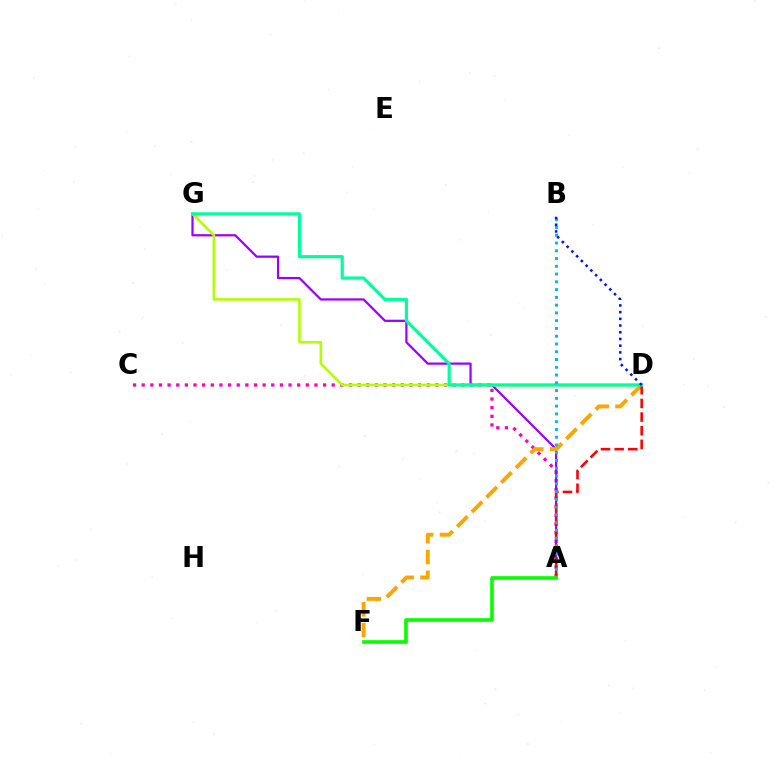{('A', 'C'): [{'color': '#ff00bd', 'line_style': 'dotted', 'thickness': 2.35}], ('A', 'G'): [{'color': '#9b00ff', 'line_style': 'solid', 'thickness': 1.61}], ('D', 'G'): [{'color': '#b3ff00', 'line_style': 'solid', 'thickness': 1.85}, {'color': '#00ff9d', 'line_style': 'solid', 'thickness': 2.28}], ('D', 'F'): [{'color': '#ffa500', 'line_style': 'dashed', 'thickness': 2.82}], ('A', 'D'): [{'color': '#ff0000', 'line_style': 'dashed', 'thickness': 1.85}], ('A', 'B'): [{'color': '#00b5ff', 'line_style': 'dotted', 'thickness': 2.11}], ('B', 'D'): [{'color': '#0010ff', 'line_style': 'dotted', 'thickness': 1.82}], ('A', 'F'): [{'color': '#08ff00', 'line_style': 'solid', 'thickness': 2.63}]}